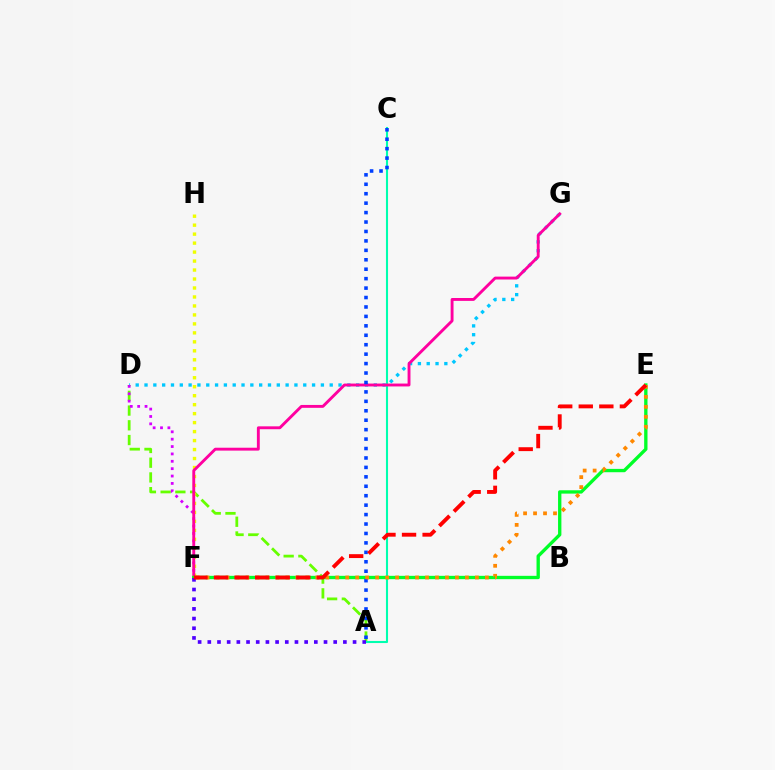{('A', 'D'): [{'color': '#66ff00', 'line_style': 'dashed', 'thickness': 2.0}], ('D', 'G'): [{'color': '#00c7ff', 'line_style': 'dotted', 'thickness': 2.4}], ('D', 'F'): [{'color': '#d600ff', 'line_style': 'dotted', 'thickness': 2.0}], ('A', 'C'): [{'color': '#00ffaf', 'line_style': 'solid', 'thickness': 1.5}, {'color': '#003fff', 'line_style': 'dotted', 'thickness': 2.56}], ('F', 'H'): [{'color': '#eeff00', 'line_style': 'dotted', 'thickness': 2.44}], ('F', 'G'): [{'color': '#ff00a0', 'line_style': 'solid', 'thickness': 2.08}], ('E', 'F'): [{'color': '#00ff27', 'line_style': 'solid', 'thickness': 2.4}, {'color': '#ff8800', 'line_style': 'dotted', 'thickness': 2.71}, {'color': '#ff0000', 'line_style': 'dashed', 'thickness': 2.79}], ('A', 'F'): [{'color': '#4f00ff', 'line_style': 'dotted', 'thickness': 2.63}]}